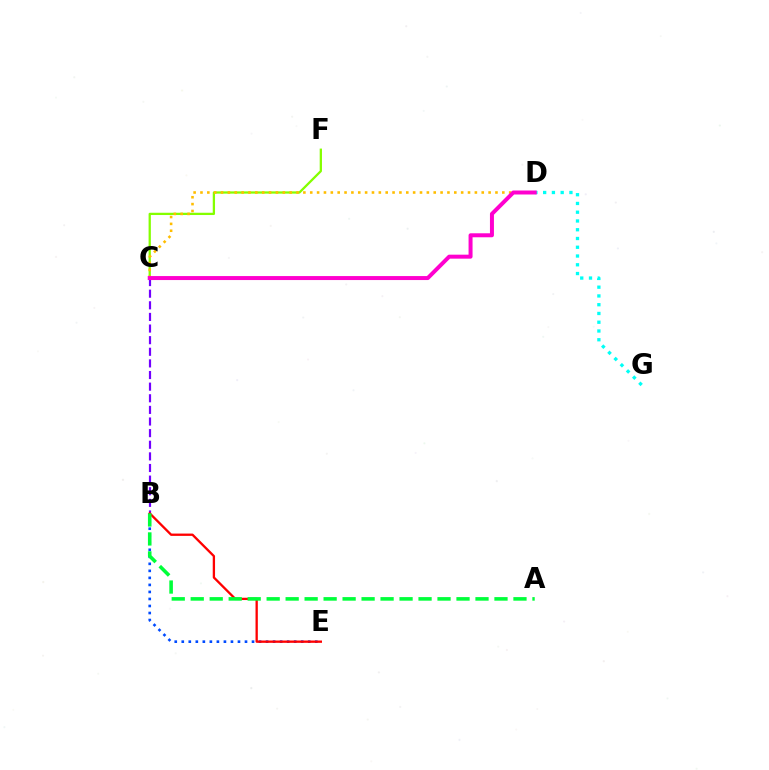{('C', 'F'): [{'color': '#84ff00', 'line_style': 'solid', 'thickness': 1.64}], ('B', 'C'): [{'color': '#7200ff', 'line_style': 'dashed', 'thickness': 1.58}], ('B', 'E'): [{'color': '#004bff', 'line_style': 'dotted', 'thickness': 1.91}, {'color': '#ff0000', 'line_style': 'solid', 'thickness': 1.67}], ('D', 'G'): [{'color': '#00fff6', 'line_style': 'dotted', 'thickness': 2.38}], ('C', 'D'): [{'color': '#ffbd00', 'line_style': 'dotted', 'thickness': 1.86}, {'color': '#ff00cf', 'line_style': 'solid', 'thickness': 2.87}], ('A', 'B'): [{'color': '#00ff39', 'line_style': 'dashed', 'thickness': 2.58}]}